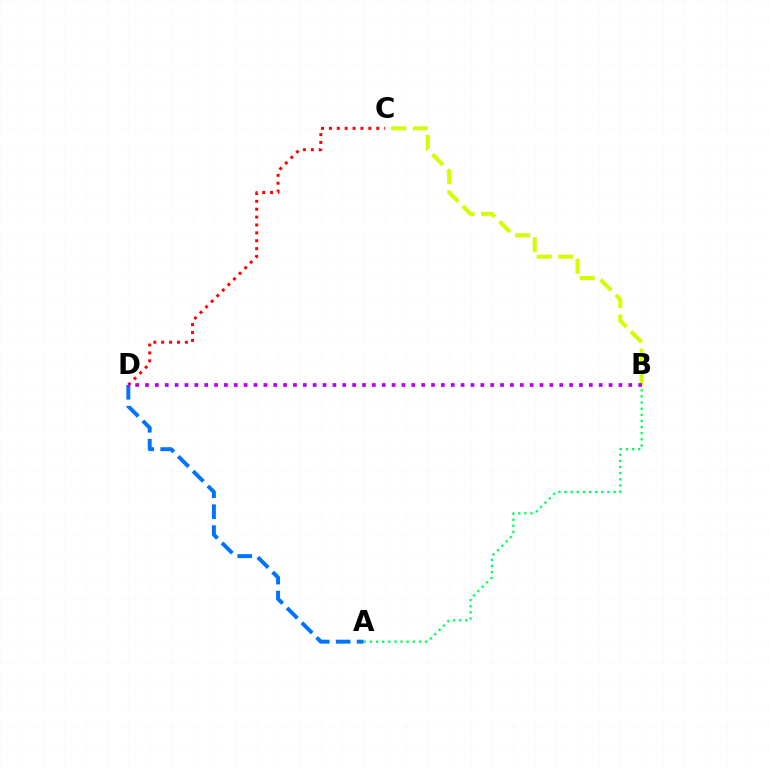{('A', 'B'): [{'color': '#00ff5c', 'line_style': 'dotted', 'thickness': 1.67}], ('C', 'D'): [{'color': '#ff0000', 'line_style': 'dotted', 'thickness': 2.14}], ('B', 'C'): [{'color': '#d1ff00', 'line_style': 'dashed', 'thickness': 2.92}], ('A', 'D'): [{'color': '#0074ff', 'line_style': 'dashed', 'thickness': 2.84}], ('B', 'D'): [{'color': '#b900ff', 'line_style': 'dotted', 'thickness': 2.68}]}